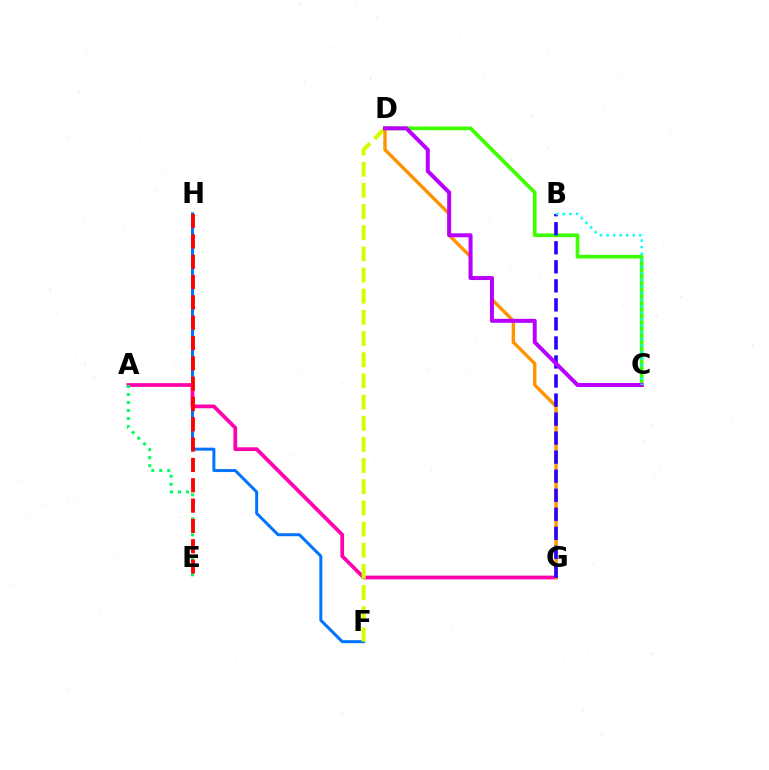{('C', 'D'): [{'color': '#3dff00', 'line_style': 'solid', 'thickness': 2.66}, {'color': '#b900ff', 'line_style': 'solid', 'thickness': 2.87}], ('F', 'H'): [{'color': '#0074ff', 'line_style': 'solid', 'thickness': 2.15}], ('A', 'G'): [{'color': '#ff00ac', 'line_style': 'solid', 'thickness': 2.69}], ('D', 'F'): [{'color': '#d1ff00', 'line_style': 'dashed', 'thickness': 2.88}], ('A', 'E'): [{'color': '#00ff5c', 'line_style': 'dotted', 'thickness': 2.17}], ('E', 'H'): [{'color': '#ff0000', 'line_style': 'dashed', 'thickness': 2.76}], ('D', 'G'): [{'color': '#ff9400', 'line_style': 'solid', 'thickness': 2.43}], ('B', 'G'): [{'color': '#2500ff', 'line_style': 'dashed', 'thickness': 2.59}], ('B', 'C'): [{'color': '#00fff6', 'line_style': 'dotted', 'thickness': 1.78}]}